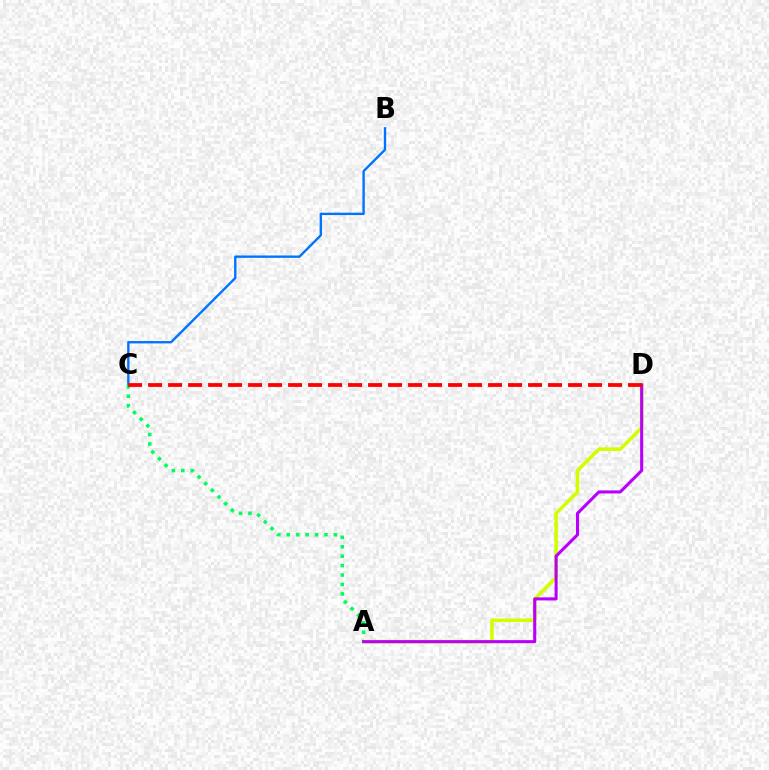{('B', 'C'): [{'color': '#0074ff', 'line_style': 'solid', 'thickness': 1.71}], ('A', 'D'): [{'color': '#d1ff00', 'line_style': 'solid', 'thickness': 2.58}, {'color': '#b900ff', 'line_style': 'solid', 'thickness': 2.21}], ('A', 'C'): [{'color': '#00ff5c', 'line_style': 'dotted', 'thickness': 2.56}], ('C', 'D'): [{'color': '#ff0000', 'line_style': 'dashed', 'thickness': 2.72}]}